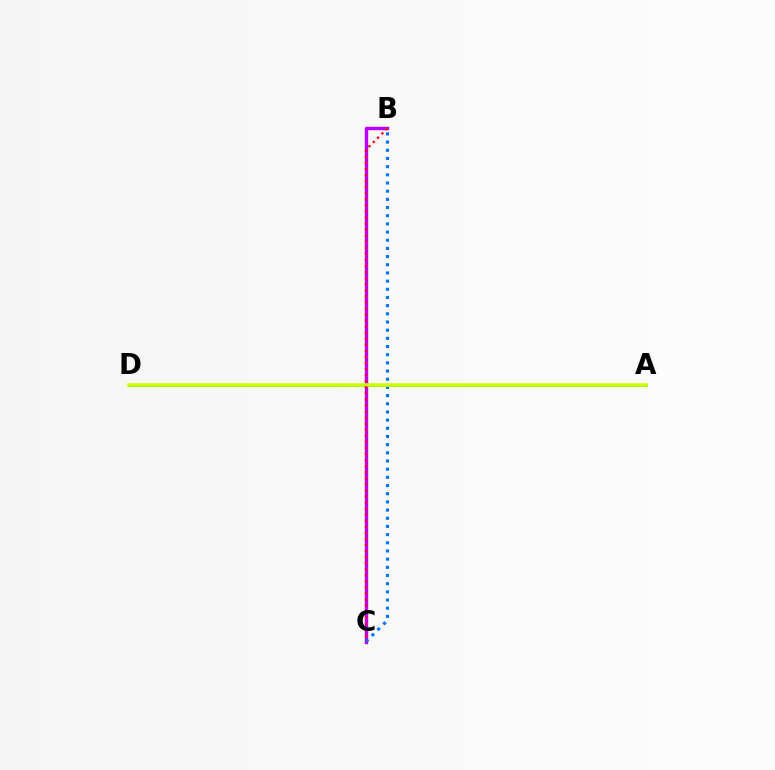{('A', 'D'): [{'color': '#00ff5c', 'line_style': 'solid', 'thickness': 2.03}, {'color': '#d1ff00', 'line_style': 'solid', 'thickness': 2.58}], ('B', 'C'): [{'color': '#b900ff', 'line_style': 'solid', 'thickness': 2.46}, {'color': '#0074ff', 'line_style': 'dotted', 'thickness': 2.22}, {'color': '#ff0000', 'line_style': 'dotted', 'thickness': 1.65}]}